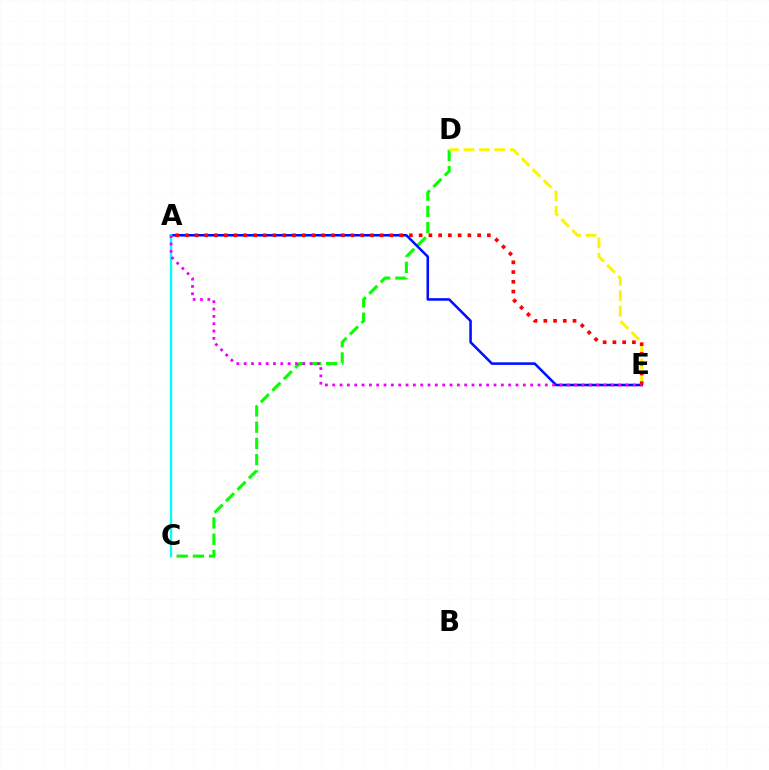{('C', 'D'): [{'color': '#08ff00', 'line_style': 'dashed', 'thickness': 2.2}], ('D', 'E'): [{'color': '#fcf500', 'line_style': 'dashed', 'thickness': 2.1}], ('A', 'E'): [{'color': '#0010ff', 'line_style': 'solid', 'thickness': 1.84}, {'color': '#ff0000', 'line_style': 'dotted', 'thickness': 2.65}, {'color': '#ee00ff', 'line_style': 'dotted', 'thickness': 1.99}], ('A', 'C'): [{'color': '#00fff6', 'line_style': 'solid', 'thickness': 1.71}]}